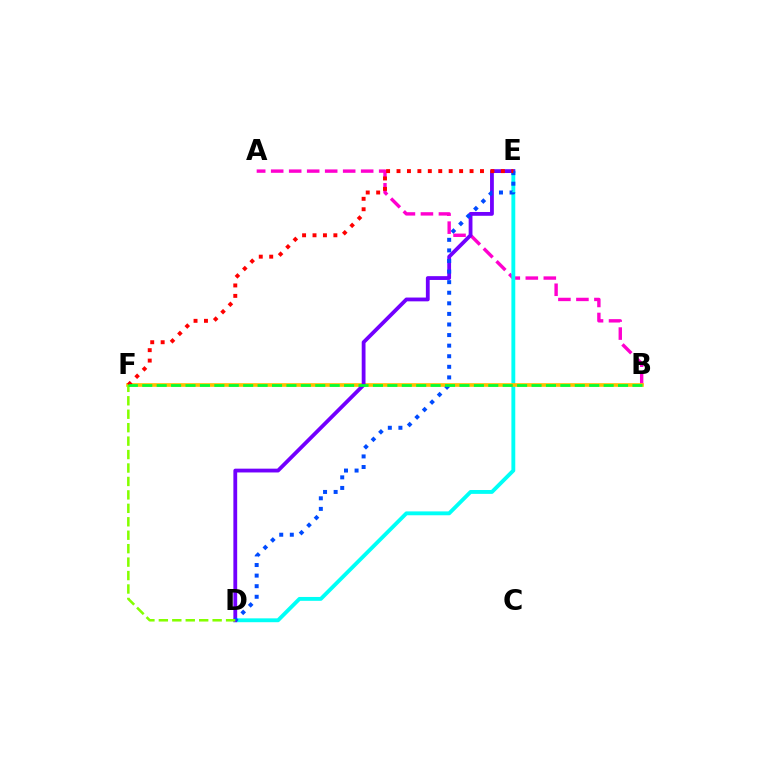{('A', 'B'): [{'color': '#ff00cf', 'line_style': 'dashed', 'thickness': 2.45}], ('D', 'E'): [{'color': '#00fff6', 'line_style': 'solid', 'thickness': 2.78}, {'color': '#7200ff', 'line_style': 'solid', 'thickness': 2.74}, {'color': '#004bff', 'line_style': 'dotted', 'thickness': 2.88}], ('B', 'F'): [{'color': '#ffbd00', 'line_style': 'solid', 'thickness': 2.63}, {'color': '#00ff39', 'line_style': 'dashed', 'thickness': 1.96}], ('E', 'F'): [{'color': '#ff0000', 'line_style': 'dotted', 'thickness': 2.83}], ('D', 'F'): [{'color': '#84ff00', 'line_style': 'dashed', 'thickness': 1.83}]}